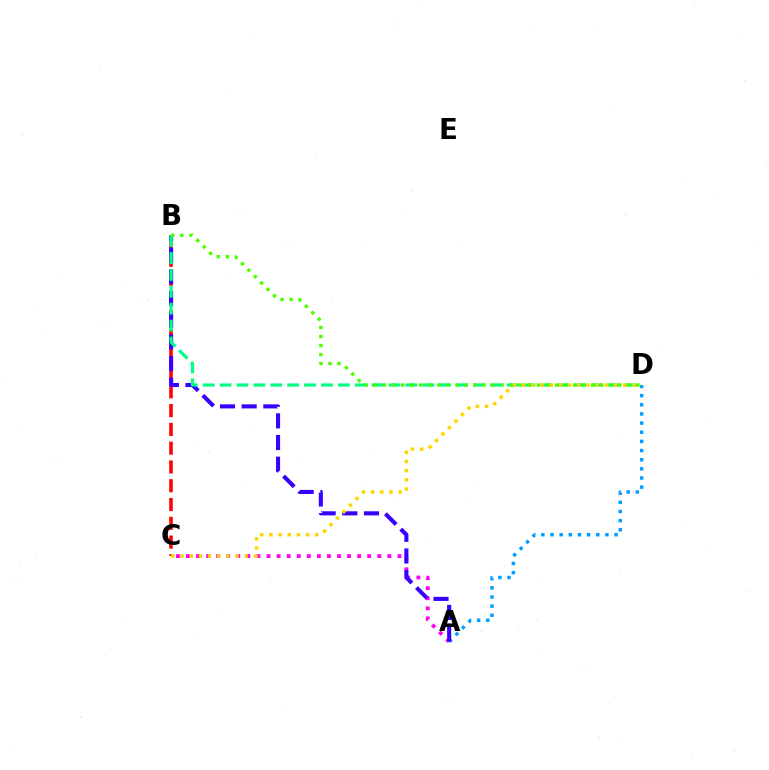{('A', 'D'): [{'color': '#009eff', 'line_style': 'dotted', 'thickness': 2.49}], ('A', 'C'): [{'color': '#ff00ed', 'line_style': 'dotted', 'thickness': 2.74}], ('B', 'C'): [{'color': '#ff0000', 'line_style': 'dashed', 'thickness': 2.55}], ('A', 'B'): [{'color': '#3700ff', 'line_style': 'dashed', 'thickness': 2.94}], ('B', 'D'): [{'color': '#00ff86', 'line_style': 'dashed', 'thickness': 2.29}, {'color': '#4fff00', 'line_style': 'dotted', 'thickness': 2.46}], ('C', 'D'): [{'color': '#ffd500', 'line_style': 'dotted', 'thickness': 2.5}]}